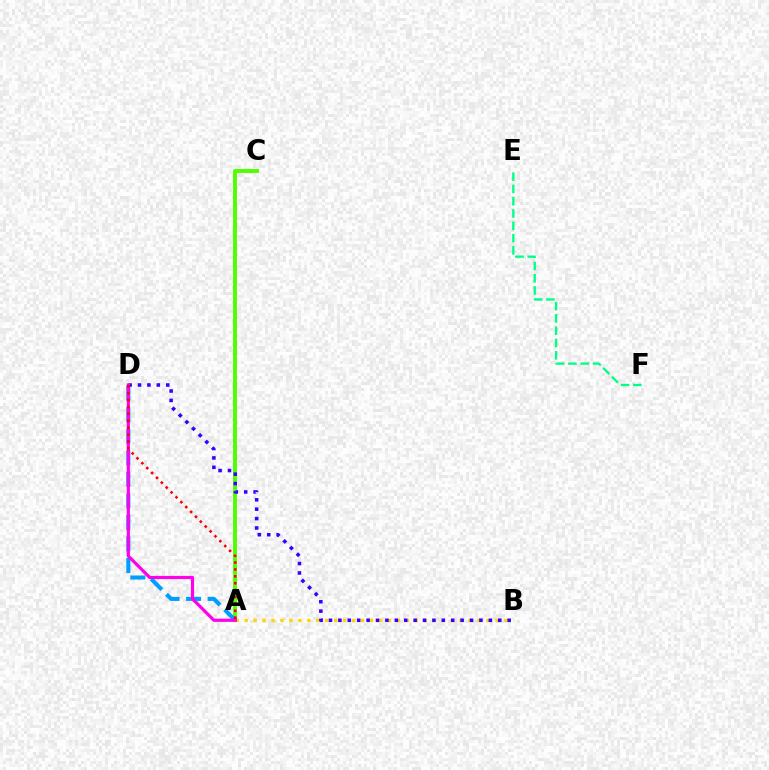{('A', 'B'): [{'color': '#ffd500', 'line_style': 'dotted', 'thickness': 2.43}], ('A', 'C'): [{'color': '#4fff00', 'line_style': 'solid', 'thickness': 2.81}], ('A', 'D'): [{'color': '#009eff', 'line_style': 'dashed', 'thickness': 2.92}, {'color': '#ff00ed', 'line_style': 'solid', 'thickness': 2.29}, {'color': '#ff0000', 'line_style': 'dotted', 'thickness': 1.87}], ('B', 'D'): [{'color': '#3700ff', 'line_style': 'dotted', 'thickness': 2.55}], ('E', 'F'): [{'color': '#00ff86', 'line_style': 'dashed', 'thickness': 1.67}]}